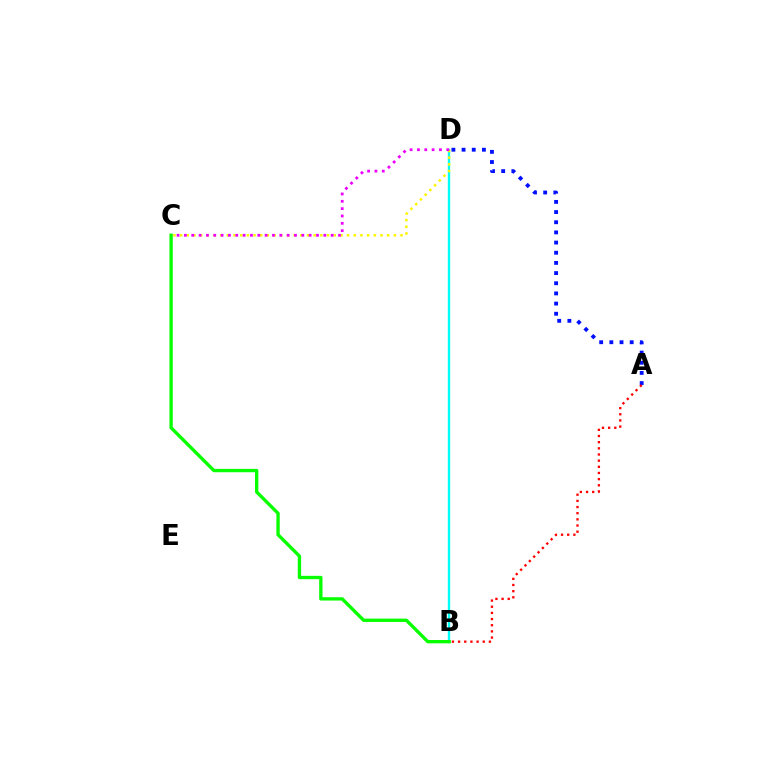{('A', 'D'): [{'color': '#0010ff', 'line_style': 'dotted', 'thickness': 2.76}], ('B', 'D'): [{'color': '#00fff6', 'line_style': 'solid', 'thickness': 1.7}], ('C', 'D'): [{'color': '#fcf500', 'line_style': 'dotted', 'thickness': 1.81}, {'color': '#ee00ff', 'line_style': 'dotted', 'thickness': 1.99}], ('B', 'C'): [{'color': '#08ff00', 'line_style': 'solid', 'thickness': 2.4}], ('A', 'B'): [{'color': '#ff0000', 'line_style': 'dotted', 'thickness': 1.67}]}